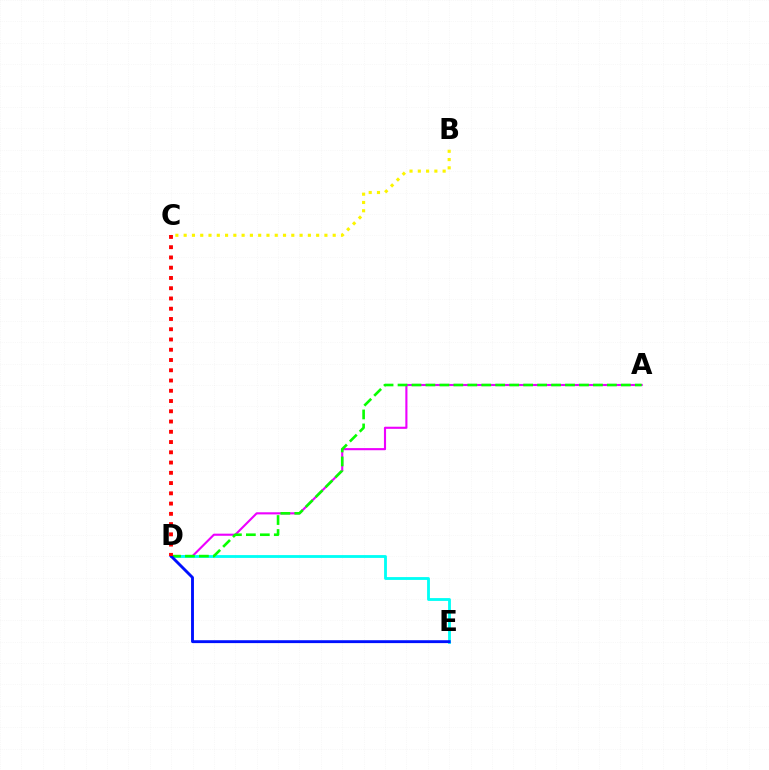{('A', 'D'): [{'color': '#ee00ff', 'line_style': 'solid', 'thickness': 1.53}, {'color': '#08ff00', 'line_style': 'dashed', 'thickness': 1.9}], ('D', 'E'): [{'color': '#00fff6', 'line_style': 'solid', 'thickness': 2.03}, {'color': '#0010ff', 'line_style': 'solid', 'thickness': 2.07}], ('B', 'C'): [{'color': '#fcf500', 'line_style': 'dotted', 'thickness': 2.25}], ('C', 'D'): [{'color': '#ff0000', 'line_style': 'dotted', 'thickness': 2.79}]}